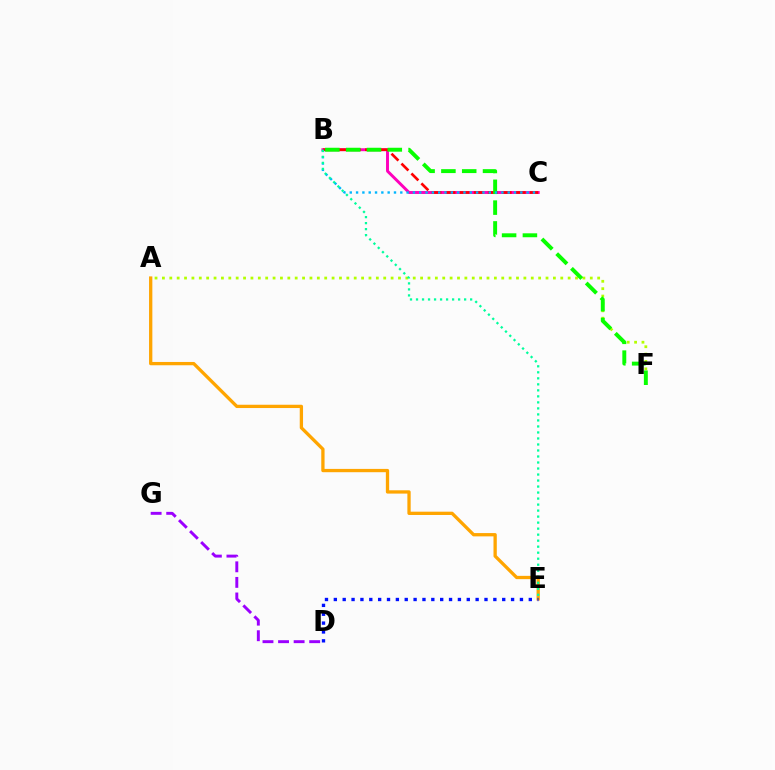{('B', 'C'): [{'color': '#ff00bd', 'line_style': 'solid', 'thickness': 2.12}, {'color': '#ff0000', 'line_style': 'dashed', 'thickness': 1.91}, {'color': '#00b5ff', 'line_style': 'dotted', 'thickness': 1.72}], ('D', 'G'): [{'color': '#9b00ff', 'line_style': 'dashed', 'thickness': 2.12}], ('A', 'E'): [{'color': '#ffa500', 'line_style': 'solid', 'thickness': 2.37}], ('D', 'E'): [{'color': '#0010ff', 'line_style': 'dotted', 'thickness': 2.41}], ('A', 'F'): [{'color': '#b3ff00', 'line_style': 'dotted', 'thickness': 2.0}], ('B', 'F'): [{'color': '#08ff00', 'line_style': 'dashed', 'thickness': 2.83}], ('B', 'E'): [{'color': '#00ff9d', 'line_style': 'dotted', 'thickness': 1.63}]}